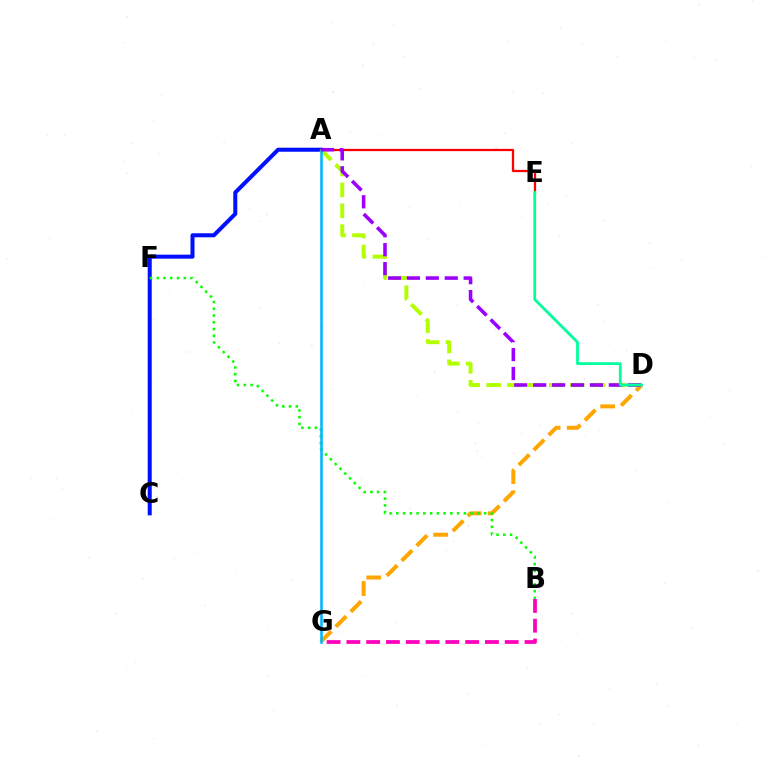{('D', 'G'): [{'color': '#ffa500', 'line_style': 'dashed', 'thickness': 2.87}], ('A', 'C'): [{'color': '#0010ff', 'line_style': 'solid', 'thickness': 2.9}], ('A', 'E'): [{'color': '#ff0000', 'line_style': 'solid', 'thickness': 1.63}], ('A', 'D'): [{'color': '#b3ff00', 'line_style': 'dashed', 'thickness': 2.84}, {'color': '#9b00ff', 'line_style': 'dashed', 'thickness': 2.57}], ('B', 'F'): [{'color': '#08ff00', 'line_style': 'dotted', 'thickness': 1.84}], ('A', 'G'): [{'color': '#00b5ff', 'line_style': 'solid', 'thickness': 1.84}], ('D', 'E'): [{'color': '#00ff9d', 'line_style': 'solid', 'thickness': 2.0}], ('B', 'G'): [{'color': '#ff00bd', 'line_style': 'dashed', 'thickness': 2.69}]}